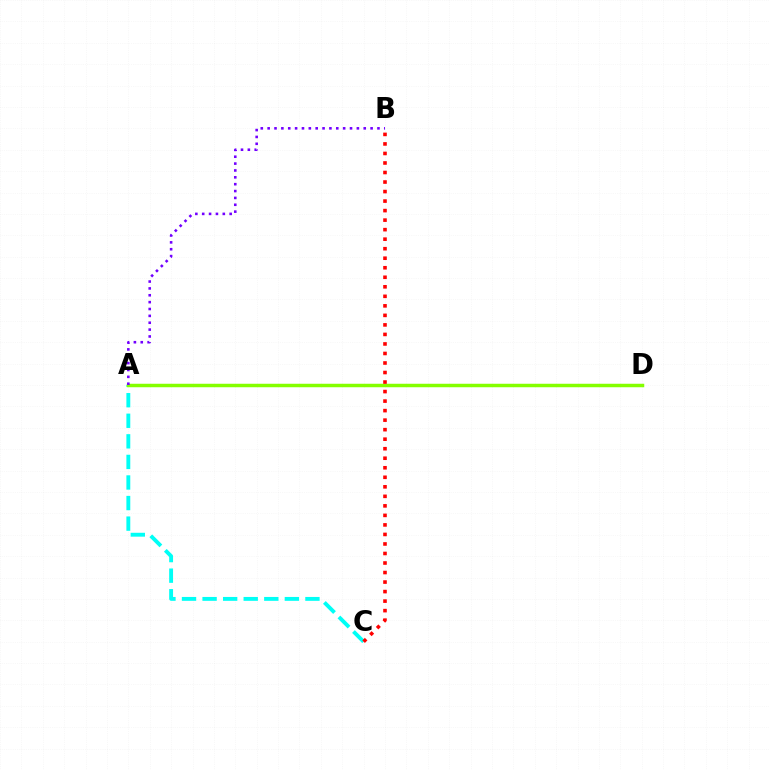{('A', 'C'): [{'color': '#00fff6', 'line_style': 'dashed', 'thickness': 2.79}], ('A', 'D'): [{'color': '#84ff00', 'line_style': 'solid', 'thickness': 2.51}], ('A', 'B'): [{'color': '#7200ff', 'line_style': 'dotted', 'thickness': 1.86}], ('B', 'C'): [{'color': '#ff0000', 'line_style': 'dotted', 'thickness': 2.59}]}